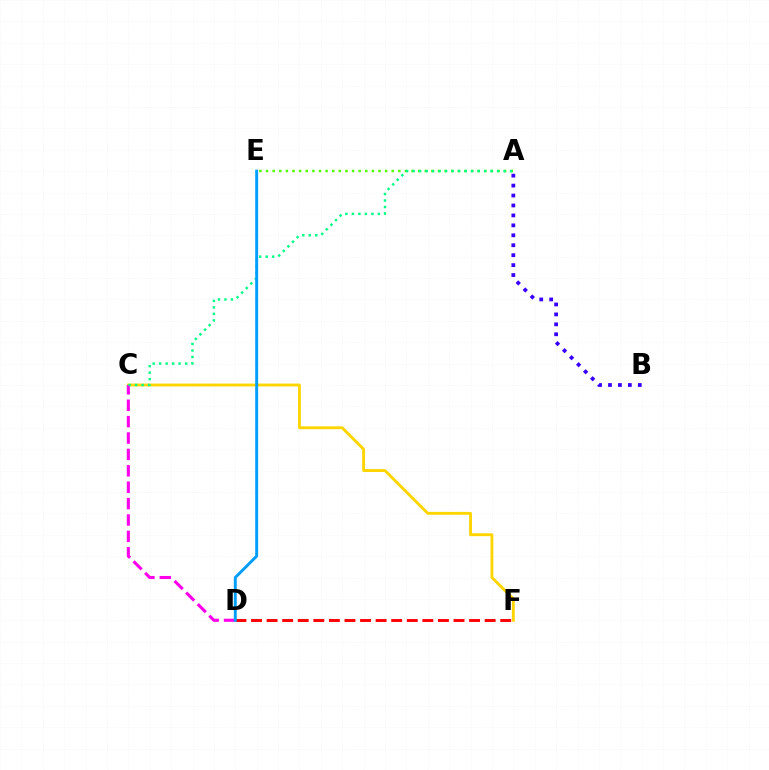{('C', 'F'): [{'color': '#ffd500', 'line_style': 'solid', 'thickness': 2.07}], ('C', 'D'): [{'color': '#ff00ed', 'line_style': 'dashed', 'thickness': 2.23}], ('A', 'B'): [{'color': '#3700ff', 'line_style': 'dotted', 'thickness': 2.7}], ('A', 'E'): [{'color': '#4fff00', 'line_style': 'dotted', 'thickness': 1.8}], ('A', 'C'): [{'color': '#00ff86', 'line_style': 'dotted', 'thickness': 1.77}], ('D', 'F'): [{'color': '#ff0000', 'line_style': 'dashed', 'thickness': 2.12}], ('D', 'E'): [{'color': '#009eff', 'line_style': 'solid', 'thickness': 2.11}]}